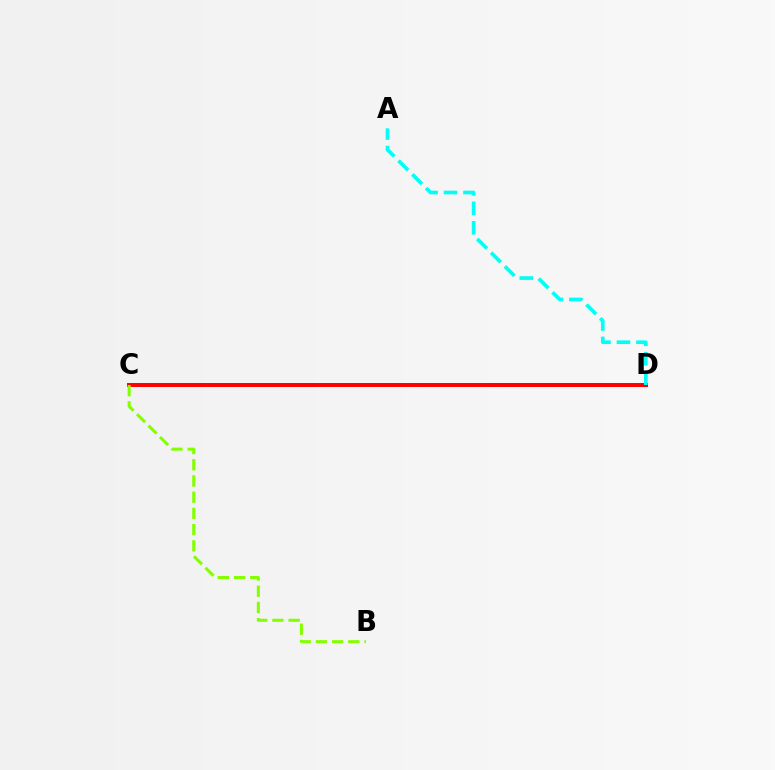{('C', 'D'): [{'color': '#7200ff', 'line_style': 'dotted', 'thickness': 2.08}, {'color': '#ff0000', 'line_style': 'solid', 'thickness': 2.86}], ('B', 'C'): [{'color': '#84ff00', 'line_style': 'dashed', 'thickness': 2.2}], ('A', 'D'): [{'color': '#00fff6', 'line_style': 'dashed', 'thickness': 2.64}]}